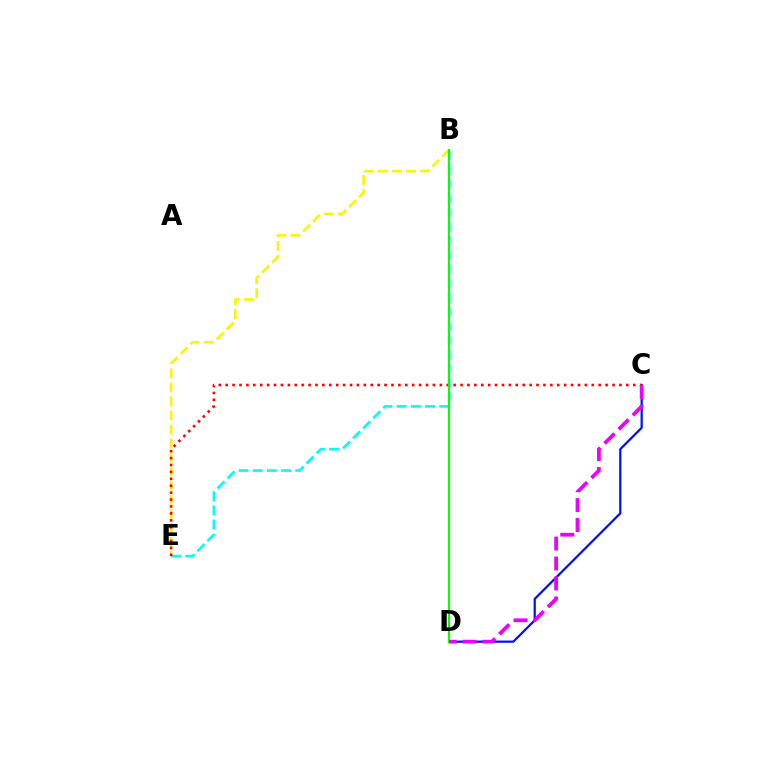{('B', 'E'): [{'color': '#fcf500', 'line_style': 'dashed', 'thickness': 1.91}, {'color': '#00fff6', 'line_style': 'dashed', 'thickness': 1.93}], ('C', 'D'): [{'color': '#0010ff', 'line_style': 'solid', 'thickness': 1.61}, {'color': '#ee00ff', 'line_style': 'dashed', 'thickness': 2.71}], ('C', 'E'): [{'color': '#ff0000', 'line_style': 'dotted', 'thickness': 1.88}], ('B', 'D'): [{'color': '#08ff00', 'line_style': 'solid', 'thickness': 1.53}]}